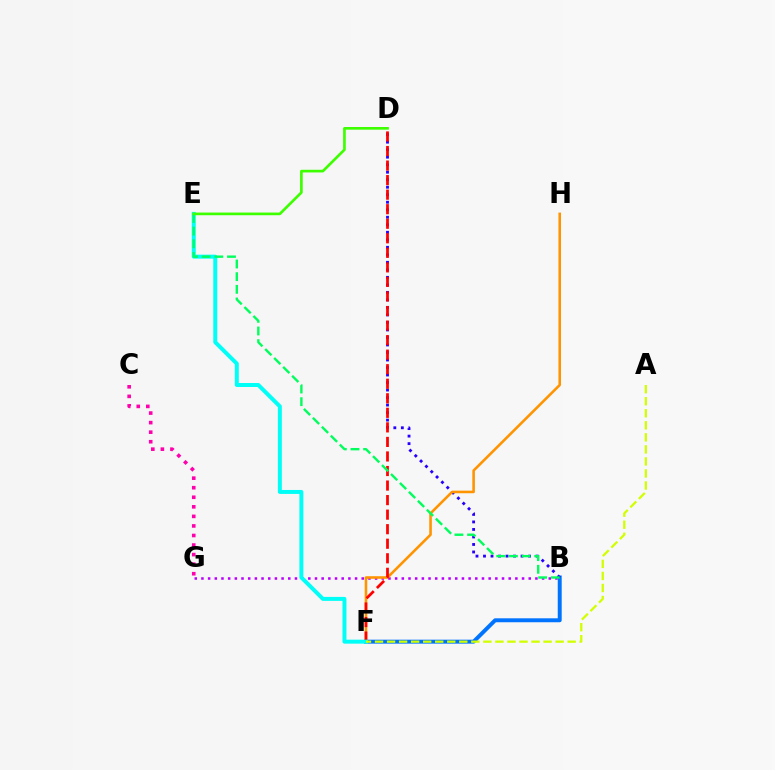{('B', 'G'): [{'color': '#b900ff', 'line_style': 'dotted', 'thickness': 1.81}], ('B', 'F'): [{'color': '#0074ff', 'line_style': 'solid', 'thickness': 2.84}], ('B', 'D'): [{'color': '#2500ff', 'line_style': 'dotted', 'thickness': 2.04}], ('F', 'H'): [{'color': '#ff9400', 'line_style': 'solid', 'thickness': 1.86}], ('D', 'F'): [{'color': '#ff0000', 'line_style': 'dashed', 'thickness': 1.98}], ('E', 'F'): [{'color': '#00fff6', 'line_style': 'solid', 'thickness': 2.86}], ('A', 'F'): [{'color': '#d1ff00', 'line_style': 'dashed', 'thickness': 1.64}], ('C', 'G'): [{'color': '#ff00ac', 'line_style': 'dotted', 'thickness': 2.6}], ('B', 'E'): [{'color': '#00ff5c', 'line_style': 'dashed', 'thickness': 1.72}], ('D', 'E'): [{'color': '#3dff00', 'line_style': 'solid', 'thickness': 1.93}]}